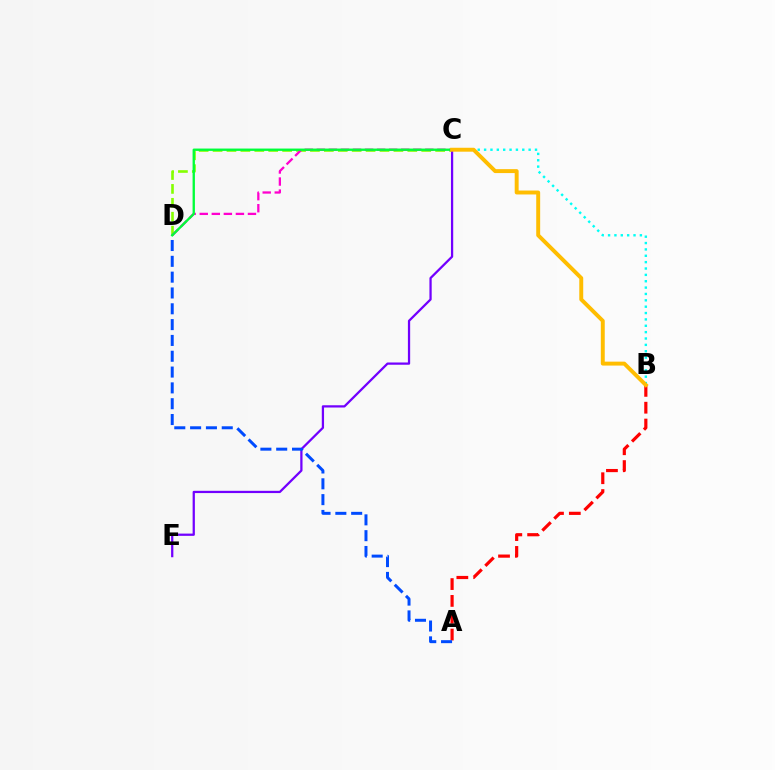{('A', 'B'): [{'color': '#ff0000', 'line_style': 'dashed', 'thickness': 2.29}], ('C', 'D'): [{'color': '#84ff00', 'line_style': 'dashed', 'thickness': 1.89}, {'color': '#ff00cf', 'line_style': 'dashed', 'thickness': 1.64}, {'color': '#00ff39', 'line_style': 'solid', 'thickness': 1.69}], ('C', 'E'): [{'color': '#7200ff', 'line_style': 'solid', 'thickness': 1.62}], ('B', 'C'): [{'color': '#00fff6', 'line_style': 'dotted', 'thickness': 1.73}, {'color': '#ffbd00', 'line_style': 'solid', 'thickness': 2.83}], ('A', 'D'): [{'color': '#004bff', 'line_style': 'dashed', 'thickness': 2.15}]}